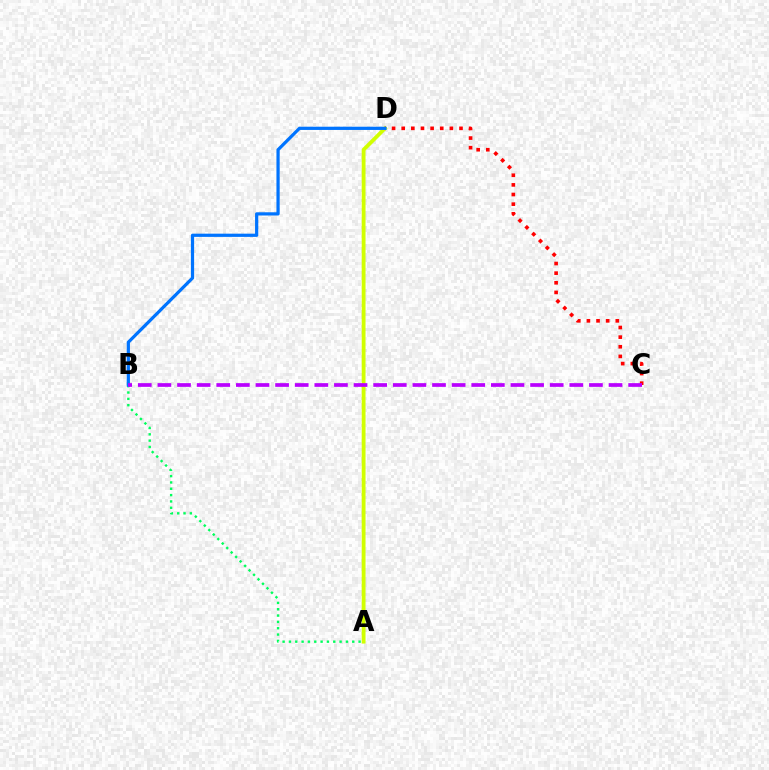{('A', 'D'): [{'color': '#d1ff00', 'line_style': 'solid', 'thickness': 2.75}], ('C', 'D'): [{'color': '#ff0000', 'line_style': 'dotted', 'thickness': 2.62}], ('A', 'B'): [{'color': '#00ff5c', 'line_style': 'dotted', 'thickness': 1.72}], ('B', 'D'): [{'color': '#0074ff', 'line_style': 'solid', 'thickness': 2.32}], ('B', 'C'): [{'color': '#b900ff', 'line_style': 'dashed', 'thickness': 2.66}]}